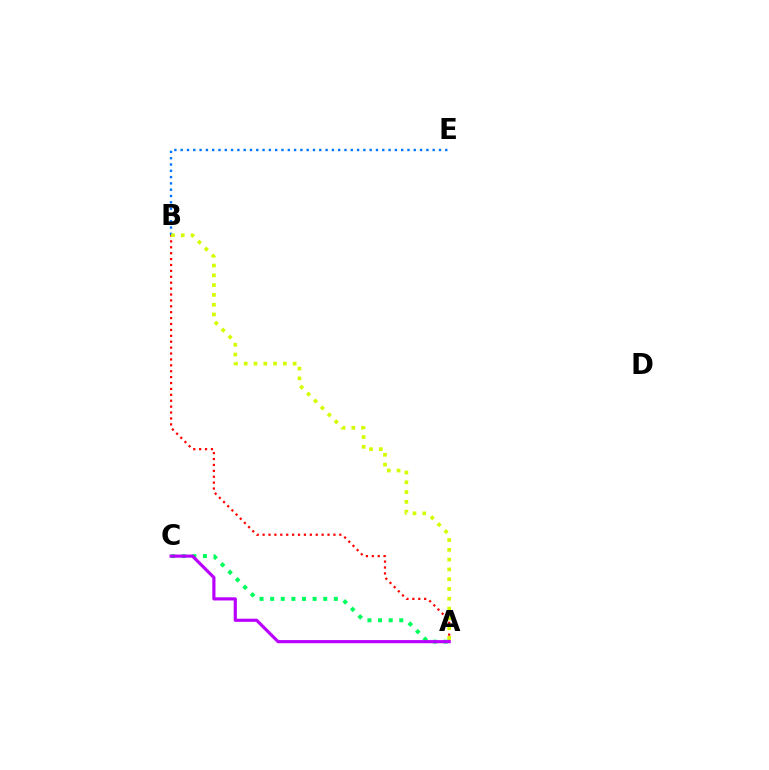{('A', 'B'): [{'color': '#ff0000', 'line_style': 'dotted', 'thickness': 1.6}, {'color': '#d1ff00', 'line_style': 'dotted', 'thickness': 2.66}], ('B', 'E'): [{'color': '#0074ff', 'line_style': 'dotted', 'thickness': 1.71}], ('A', 'C'): [{'color': '#00ff5c', 'line_style': 'dotted', 'thickness': 2.88}, {'color': '#b900ff', 'line_style': 'solid', 'thickness': 2.27}]}